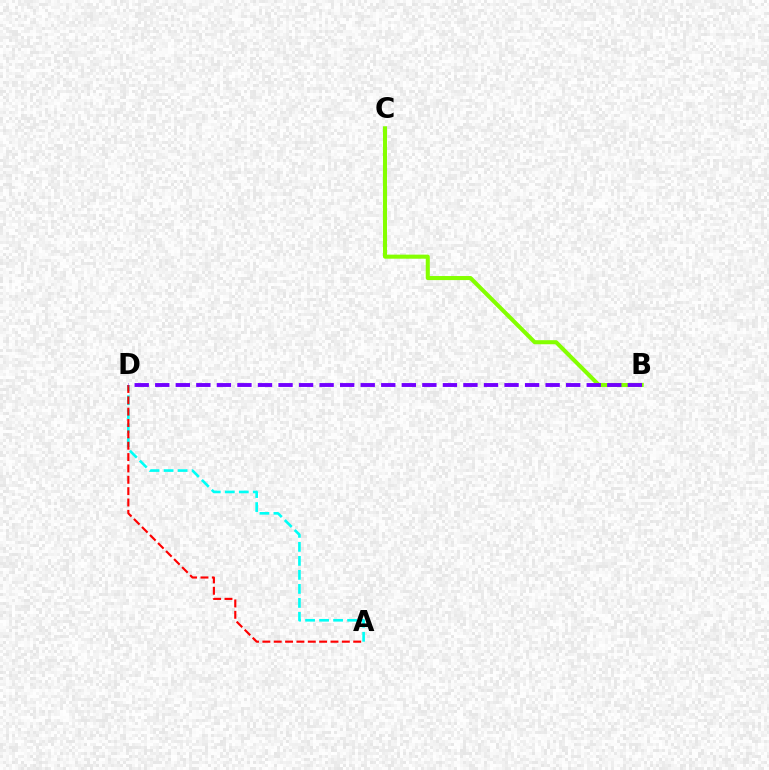{('B', 'C'): [{'color': '#84ff00', 'line_style': 'solid', 'thickness': 2.92}], ('A', 'D'): [{'color': '#00fff6', 'line_style': 'dashed', 'thickness': 1.9}, {'color': '#ff0000', 'line_style': 'dashed', 'thickness': 1.54}], ('B', 'D'): [{'color': '#7200ff', 'line_style': 'dashed', 'thickness': 2.79}]}